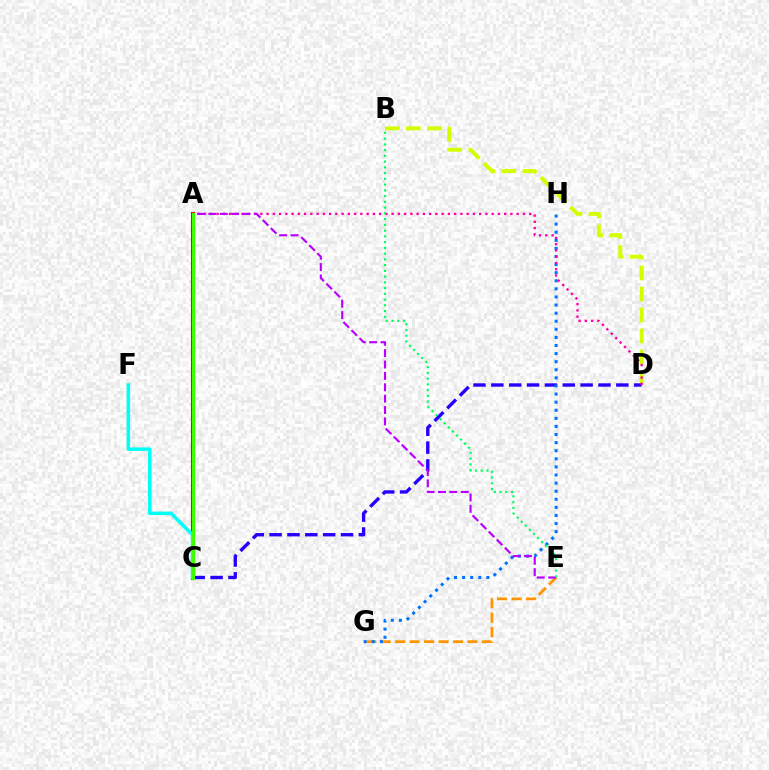{('A', 'C'): [{'color': '#ff0000', 'line_style': 'solid', 'thickness': 2.95}, {'color': '#3dff00', 'line_style': 'solid', 'thickness': 2.23}], ('C', 'F'): [{'color': '#00fff6', 'line_style': 'solid', 'thickness': 2.54}], ('B', 'D'): [{'color': '#d1ff00', 'line_style': 'dashed', 'thickness': 2.85}], ('C', 'D'): [{'color': '#2500ff', 'line_style': 'dashed', 'thickness': 2.43}], ('E', 'G'): [{'color': '#ff9400', 'line_style': 'dashed', 'thickness': 1.97}], ('G', 'H'): [{'color': '#0074ff', 'line_style': 'dotted', 'thickness': 2.2}], ('A', 'D'): [{'color': '#ff00ac', 'line_style': 'dotted', 'thickness': 1.7}], ('A', 'E'): [{'color': '#b900ff', 'line_style': 'dashed', 'thickness': 1.55}], ('B', 'E'): [{'color': '#00ff5c', 'line_style': 'dotted', 'thickness': 1.56}]}